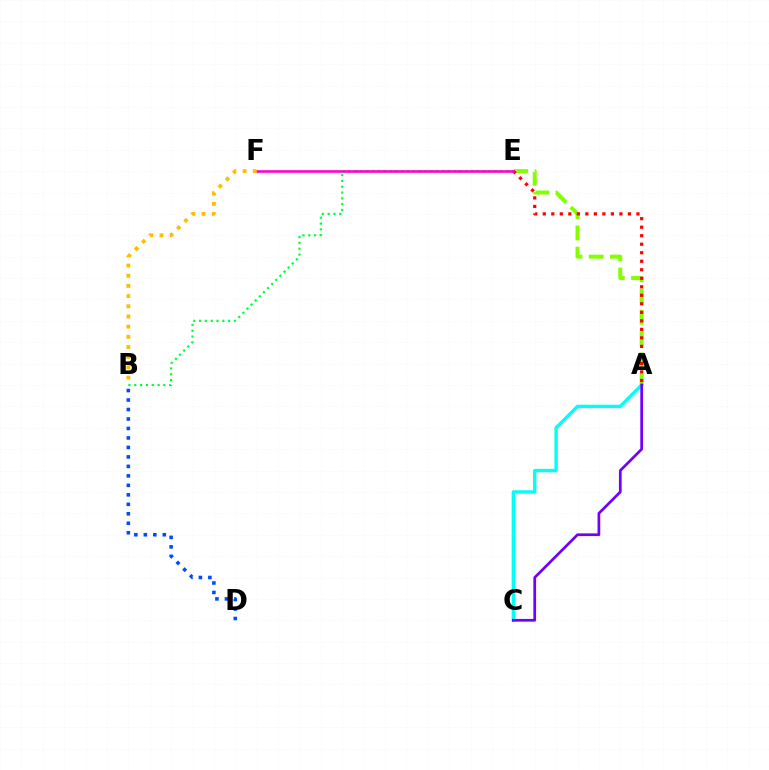{('A', 'E'): [{'color': '#84ff00', 'line_style': 'dashed', 'thickness': 2.88}, {'color': '#ff0000', 'line_style': 'dotted', 'thickness': 2.31}], ('B', 'E'): [{'color': '#00ff39', 'line_style': 'dotted', 'thickness': 1.58}], ('B', 'D'): [{'color': '#004bff', 'line_style': 'dotted', 'thickness': 2.58}], ('A', 'C'): [{'color': '#00fff6', 'line_style': 'solid', 'thickness': 2.43}, {'color': '#7200ff', 'line_style': 'solid', 'thickness': 1.96}], ('E', 'F'): [{'color': '#ff00cf', 'line_style': 'solid', 'thickness': 1.87}], ('B', 'F'): [{'color': '#ffbd00', 'line_style': 'dotted', 'thickness': 2.77}]}